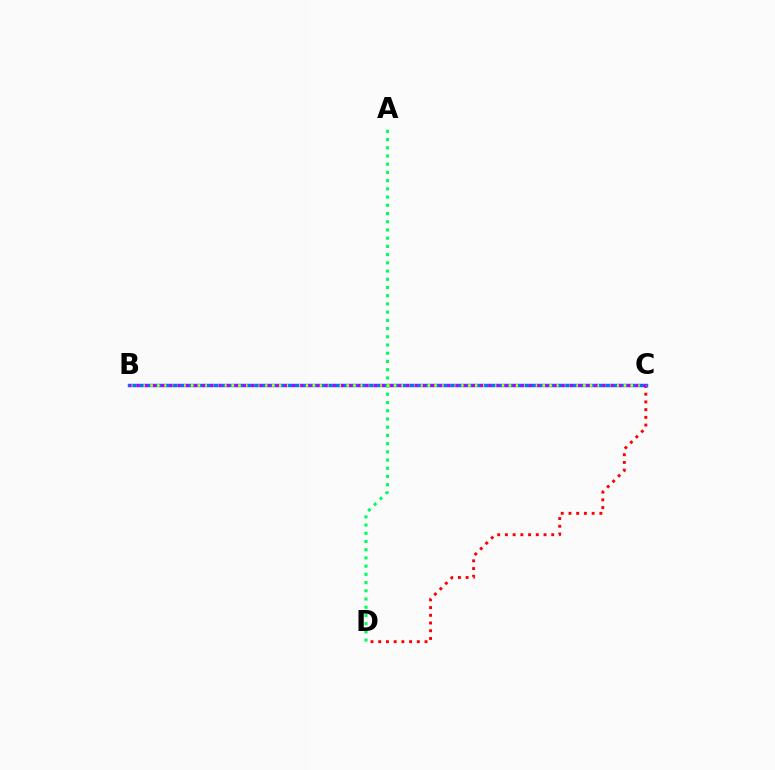{('C', 'D'): [{'color': '#ff0000', 'line_style': 'dotted', 'thickness': 2.1}], ('B', 'C'): [{'color': '#0074ff', 'line_style': 'solid', 'thickness': 2.48}, {'color': '#d1ff00', 'line_style': 'dotted', 'thickness': 1.84}, {'color': '#b900ff', 'line_style': 'dotted', 'thickness': 2.22}], ('A', 'D'): [{'color': '#00ff5c', 'line_style': 'dotted', 'thickness': 2.23}]}